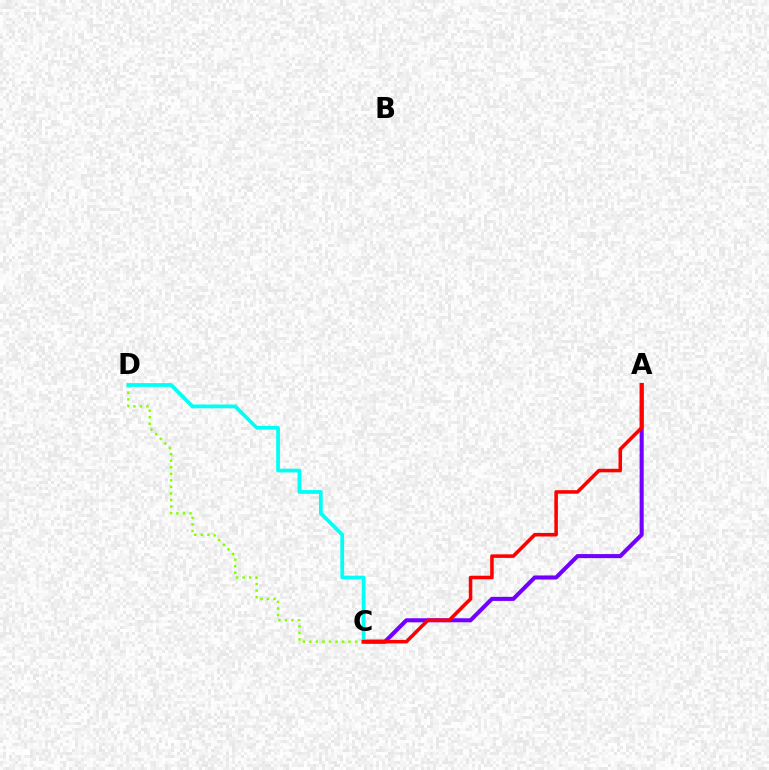{('A', 'C'): [{'color': '#7200ff', 'line_style': 'solid', 'thickness': 2.93}, {'color': '#ff0000', 'line_style': 'solid', 'thickness': 2.55}], ('C', 'D'): [{'color': '#84ff00', 'line_style': 'dotted', 'thickness': 1.78}, {'color': '#00fff6', 'line_style': 'solid', 'thickness': 2.7}]}